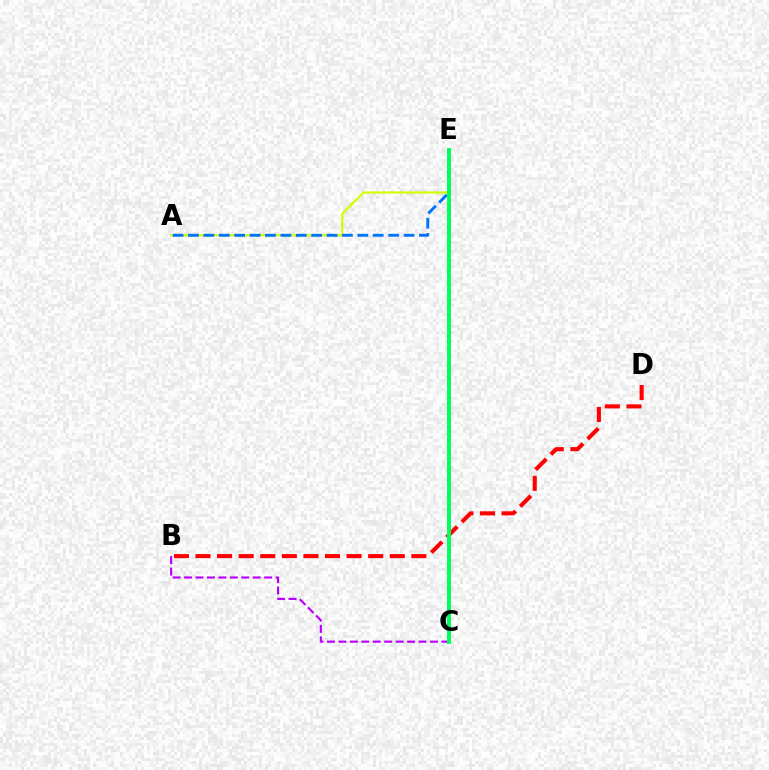{('B', 'C'): [{'color': '#b900ff', 'line_style': 'dashed', 'thickness': 1.55}], ('A', 'E'): [{'color': '#d1ff00', 'line_style': 'solid', 'thickness': 1.56}, {'color': '#0074ff', 'line_style': 'dashed', 'thickness': 2.09}], ('B', 'D'): [{'color': '#ff0000', 'line_style': 'dashed', 'thickness': 2.93}], ('C', 'E'): [{'color': '#00ff5c', 'line_style': 'solid', 'thickness': 2.85}]}